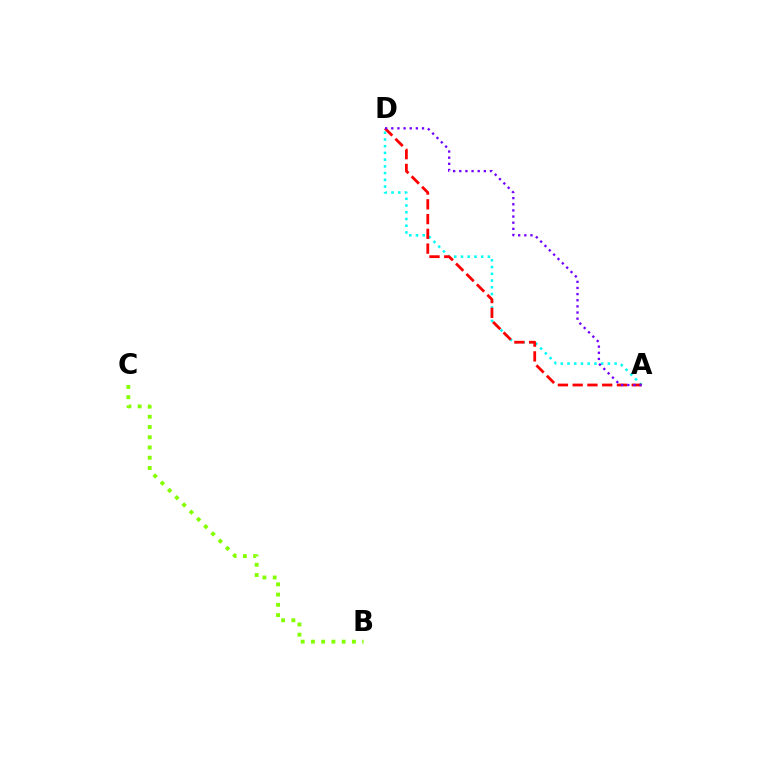{('A', 'D'): [{'color': '#00fff6', 'line_style': 'dotted', 'thickness': 1.83}, {'color': '#ff0000', 'line_style': 'dashed', 'thickness': 2.01}, {'color': '#7200ff', 'line_style': 'dotted', 'thickness': 1.67}], ('B', 'C'): [{'color': '#84ff00', 'line_style': 'dotted', 'thickness': 2.78}]}